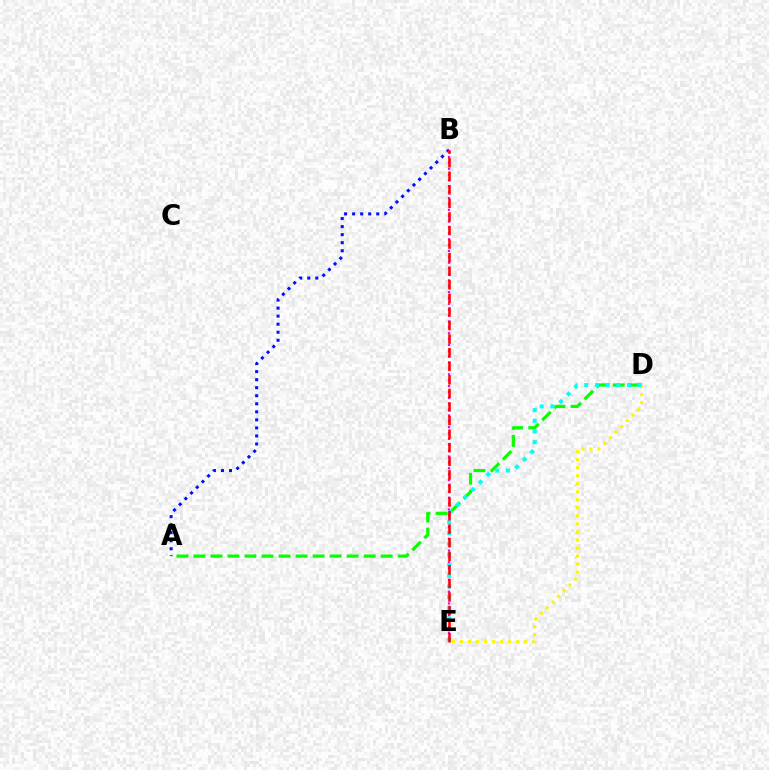{('A', 'D'): [{'color': '#08ff00', 'line_style': 'dashed', 'thickness': 2.31}], ('A', 'B'): [{'color': '#0010ff', 'line_style': 'dotted', 'thickness': 2.18}], ('B', 'E'): [{'color': '#ee00ff', 'line_style': 'dotted', 'thickness': 1.6}, {'color': '#ff0000', 'line_style': 'dashed', 'thickness': 1.84}], ('D', 'E'): [{'color': '#fcf500', 'line_style': 'dotted', 'thickness': 2.18}, {'color': '#00fff6', 'line_style': 'dotted', 'thickness': 2.9}]}